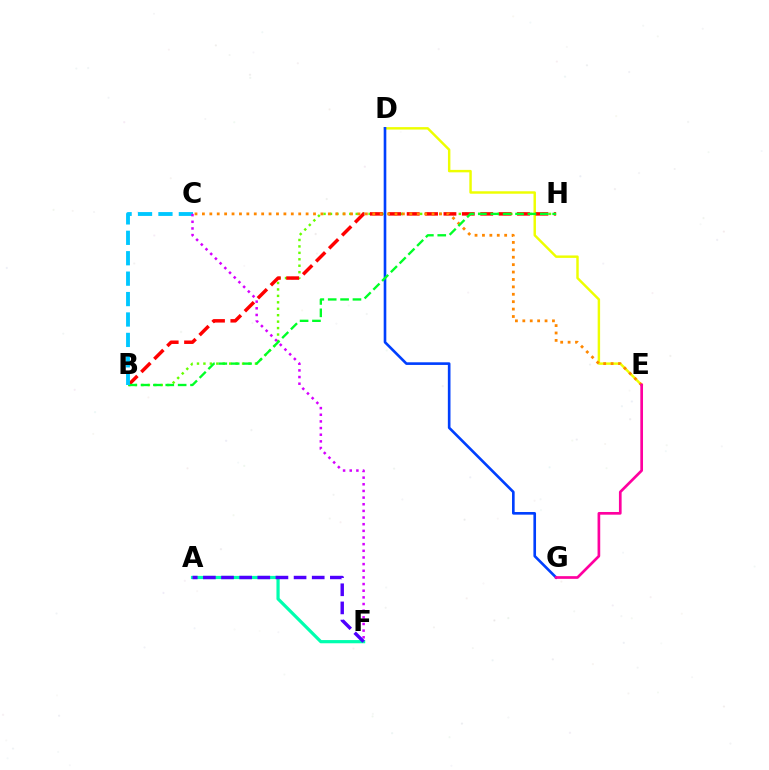{('B', 'H'): [{'color': '#66ff00', 'line_style': 'dotted', 'thickness': 1.75}, {'color': '#ff0000', 'line_style': 'dashed', 'thickness': 2.5}, {'color': '#00ff27', 'line_style': 'dashed', 'thickness': 1.68}], ('D', 'E'): [{'color': '#eeff00', 'line_style': 'solid', 'thickness': 1.77}], ('D', 'G'): [{'color': '#003fff', 'line_style': 'solid', 'thickness': 1.9}], ('C', 'E'): [{'color': '#ff8800', 'line_style': 'dotted', 'thickness': 2.01}], ('E', 'G'): [{'color': '#ff00a0', 'line_style': 'solid', 'thickness': 1.93}], ('B', 'C'): [{'color': '#00c7ff', 'line_style': 'dashed', 'thickness': 2.77}], ('A', 'F'): [{'color': '#00ffaf', 'line_style': 'solid', 'thickness': 2.31}, {'color': '#4f00ff', 'line_style': 'dashed', 'thickness': 2.46}], ('C', 'F'): [{'color': '#d600ff', 'line_style': 'dotted', 'thickness': 1.81}]}